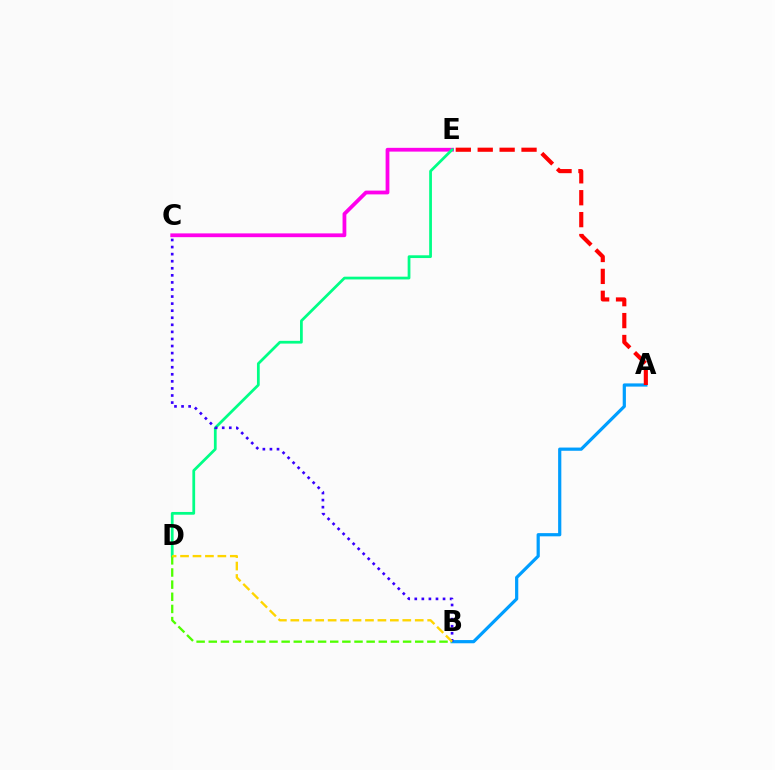{('C', 'E'): [{'color': '#ff00ed', 'line_style': 'solid', 'thickness': 2.72}], ('D', 'E'): [{'color': '#00ff86', 'line_style': 'solid', 'thickness': 1.98}], ('A', 'B'): [{'color': '#009eff', 'line_style': 'solid', 'thickness': 2.31}], ('A', 'E'): [{'color': '#ff0000', 'line_style': 'dashed', 'thickness': 2.98}], ('B', 'C'): [{'color': '#3700ff', 'line_style': 'dotted', 'thickness': 1.92}], ('B', 'D'): [{'color': '#4fff00', 'line_style': 'dashed', 'thickness': 1.65}, {'color': '#ffd500', 'line_style': 'dashed', 'thickness': 1.69}]}